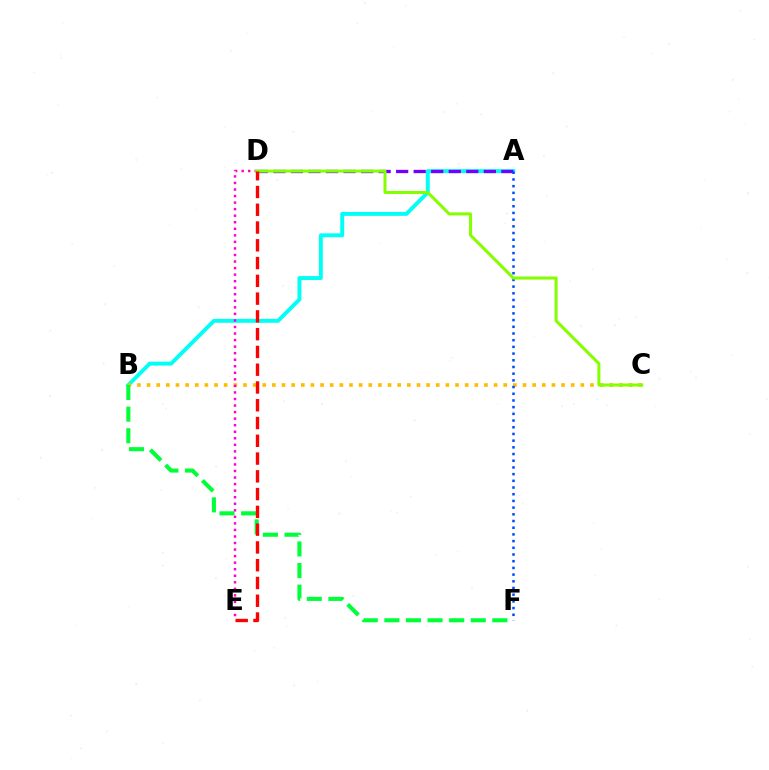{('A', 'B'): [{'color': '#00fff6', 'line_style': 'solid', 'thickness': 2.83}], ('A', 'D'): [{'color': '#7200ff', 'line_style': 'dashed', 'thickness': 2.38}], ('B', 'C'): [{'color': '#ffbd00', 'line_style': 'dotted', 'thickness': 2.62}], ('A', 'F'): [{'color': '#004bff', 'line_style': 'dotted', 'thickness': 1.82}], ('B', 'F'): [{'color': '#00ff39', 'line_style': 'dashed', 'thickness': 2.93}], ('D', 'E'): [{'color': '#ff00cf', 'line_style': 'dotted', 'thickness': 1.78}, {'color': '#ff0000', 'line_style': 'dashed', 'thickness': 2.41}], ('C', 'D'): [{'color': '#84ff00', 'line_style': 'solid', 'thickness': 2.18}]}